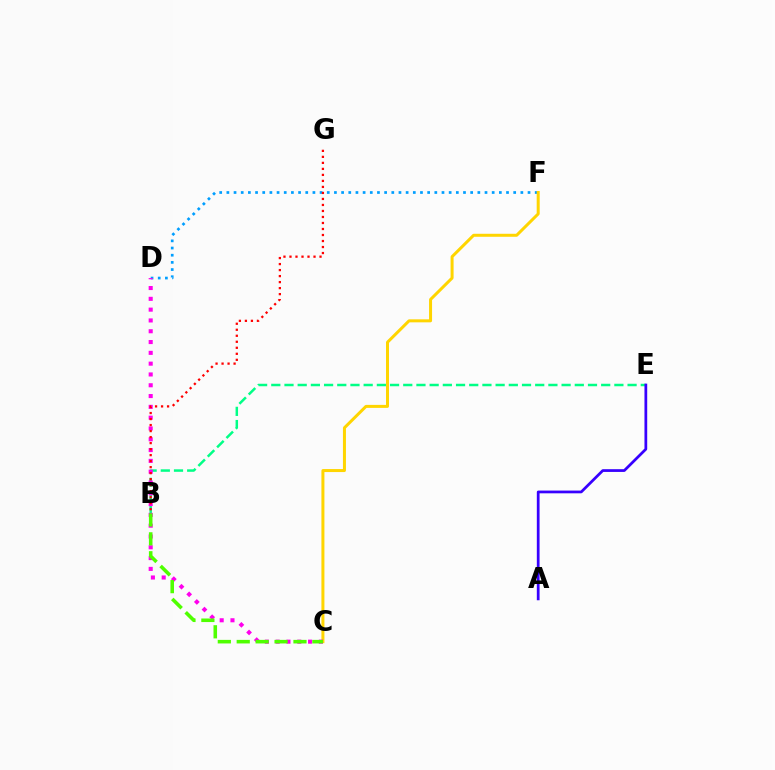{('D', 'F'): [{'color': '#009eff', 'line_style': 'dotted', 'thickness': 1.95}], ('C', 'F'): [{'color': '#ffd500', 'line_style': 'solid', 'thickness': 2.16}], ('B', 'E'): [{'color': '#00ff86', 'line_style': 'dashed', 'thickness': 1.79}], ('C', 'D'): [{'color': '#ff00ed', 'line_style': 'dotted', 'thickness': 2.93}], ('A', 'E'): [{'color': '#3700ff', 'line_style': 'solid', 'thickness': 1.98}], ('B', 'C'): [{'color': '#4fff00', 'line_style': 'dashed', 'thickness': 2.57}], ('B', 'G'): [{'color': '#ff0000', 'line_style': 'dotted', 'thickness': 1.63}]}